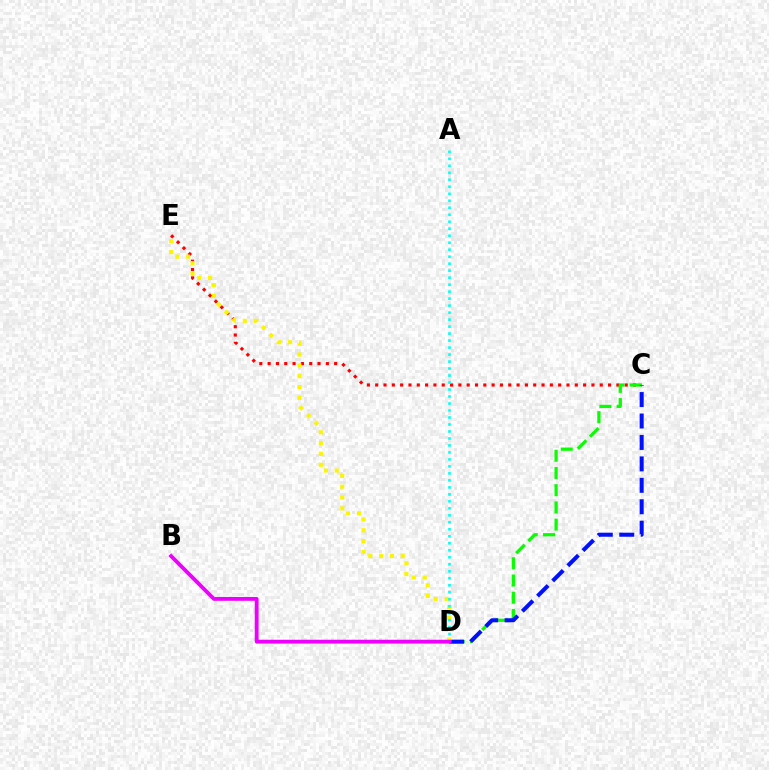{('C', 'E'): [{'color': '#ff0000', 'line_style': 'dotted', 'thickness': 2.26}], ('C', 'D'): [{'color': '#08ff00', 'line_style': 'dashed', 'thickness': 2.34}, {'color': '#0010ff', 'line_style': 'dashed', 'thickness': 2.91}], ('D', 'E'): [{'color': '#fcf500', 'line_style': 'dotted', 'thickness': 2.94}], ('A', 'D'): [{'color': '#00fff6', 'line_style': 'dotted', 'thickness': 1.9}], ('B', 'D'): [{'color': '#ee00ff', 'line_style': 'solid', 'thickness': 2.77}]}